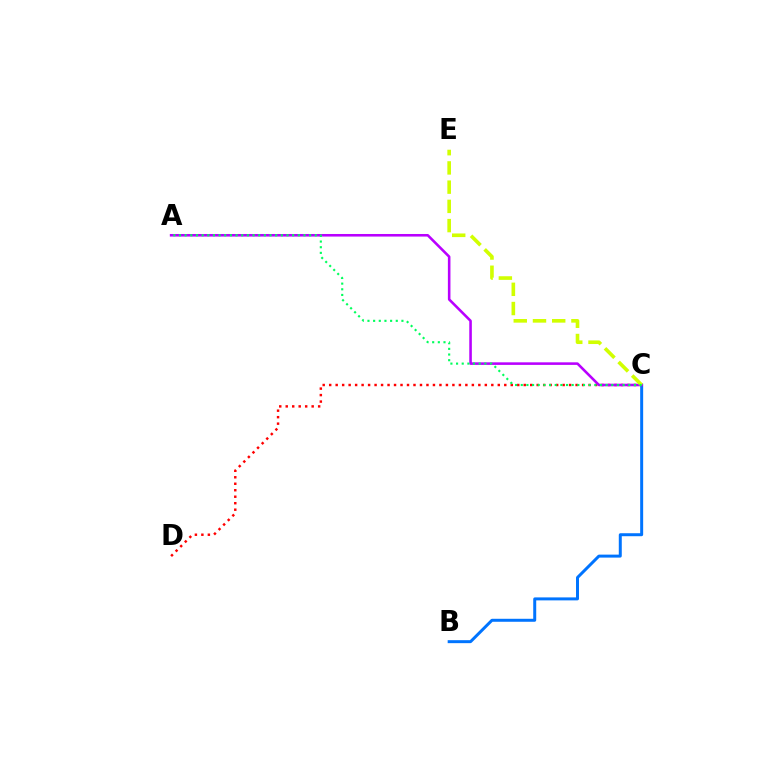{('C', 'D'): [{'color': '#ff0000', 'line_style': 'dotted', 'thickness': 1.76}], ('B', 'C'): [{'color': '#0074ff', 'line_style': 'solid', 'thickness': 2.15}], ('A', 'C'): [{'color': '#b900ff', 'line_style': 'solid', 'thickness': 1.85}, {'color': '#00ff5c', 'line_style': 'dotted', 'thickness': 1.54}], ('C', 'E'): [{'color': '#d1ff00', 'line_style': 'dashed', 'thickness': 2.61}]}